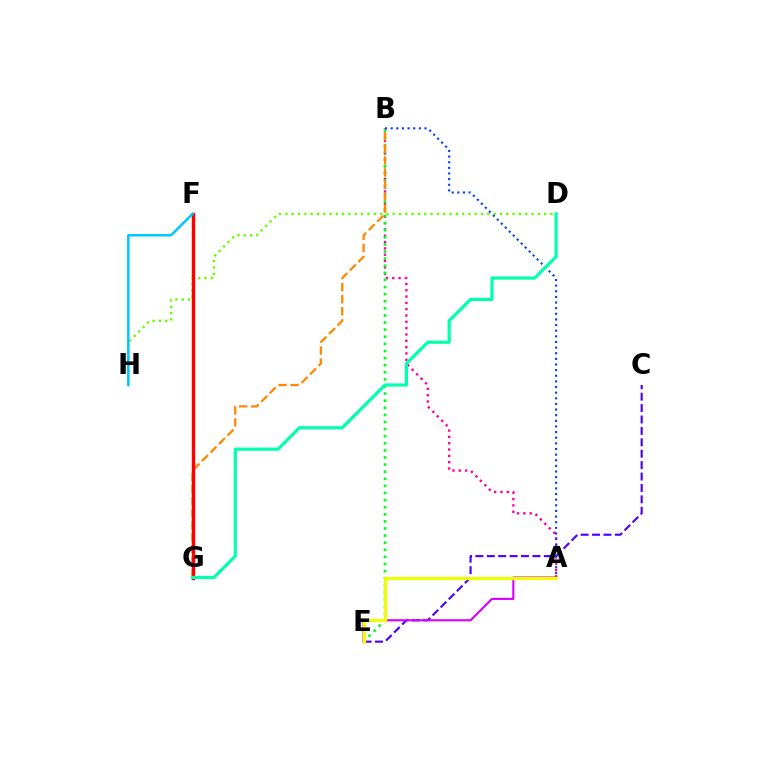{('A', 'B'): [{'color': '#ff00a0', 'line_style': 'dotted', 'thickness': 1.72}, {'color': '#003fff', 'line_style': 'dotted', 'thickness': 1.53}], ('C', 'E'): [{'color': '#4f00ff', 'line_style': 'dashed', 'thickness': 1.55}], ('A', 'E'): [{'color': '#d600ff', 'line_style': 'solid', 'thickness': 1.52}, {'color': '#eeff00', 'line_style': 'solid', 'thickness': 2.31}], ('B', 'E'): [{'color': '#00ff27', 'line_style': 'dotted', 'thickness': 1.93}], ('B', 'G'): [{'color': '#ff8800', 'line_style': 'dashed', 'thickness': 1.64}], ('D', 'H'): [{'color': '#66ff00', 'line_style': 'dotted', 'thickness': 1.72}], ('F', 'G'): [{'color': '#ff0000', 'line_style': 'solid', 'thickness': 2.46}], ('F', 'H'): [{'color': '#00c7ff', 'line_style': 'solid', 'thickness': 1.8}], ('D', 'G'): [{'color': '#00ffaf', 'line_style': 'solid', 'thickness': 2.3}]}